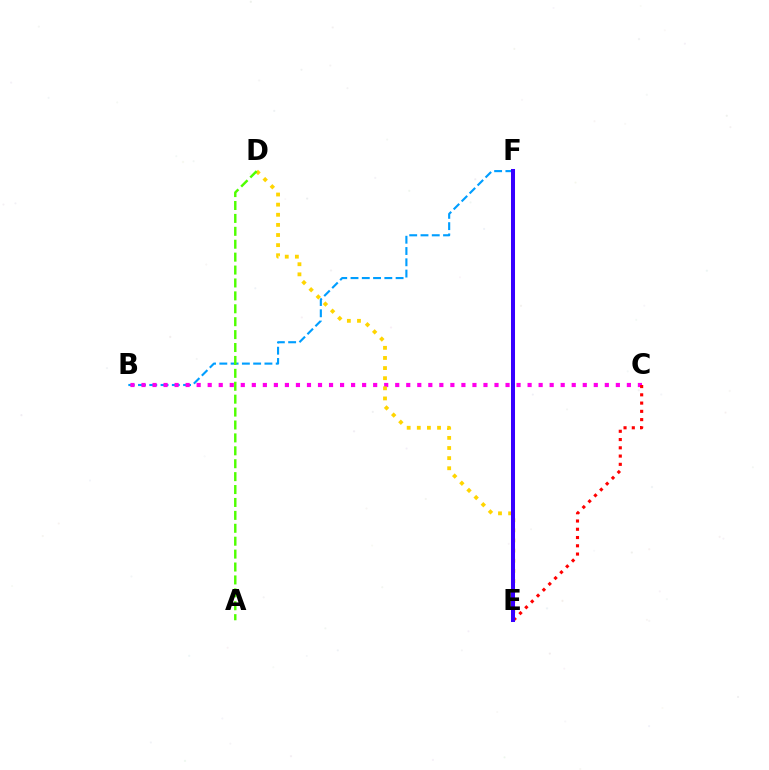{('B', 'F'): [{'color': '#009eff', 'line_style': 'dashed', 'thickness': 1.53}], ('B', 'C'): [{'color': '#ff00ed', 'line_style': 'dotted', 'thickness': 3.0}], ('C', 'E'): [{'color': '#ff0000', 'line_style': 'dotted', 'thickness': 2.25}], ('D', 'E'): [{'color': '#ffd500', 'line_style': 'dotted', 'thickness': 2.75}], ('E', 'F'): [{'color': '#00ff86', 'line_style': 'dashed', 'thickness': 1.89}, {'color': '#3700ff', 'line_style': 'solid', 'thickness': 2.9}], ('A', 'D'): [{'color': '#4fff00', 'line_style': 'dashed', 'thickness': 1.75}]}